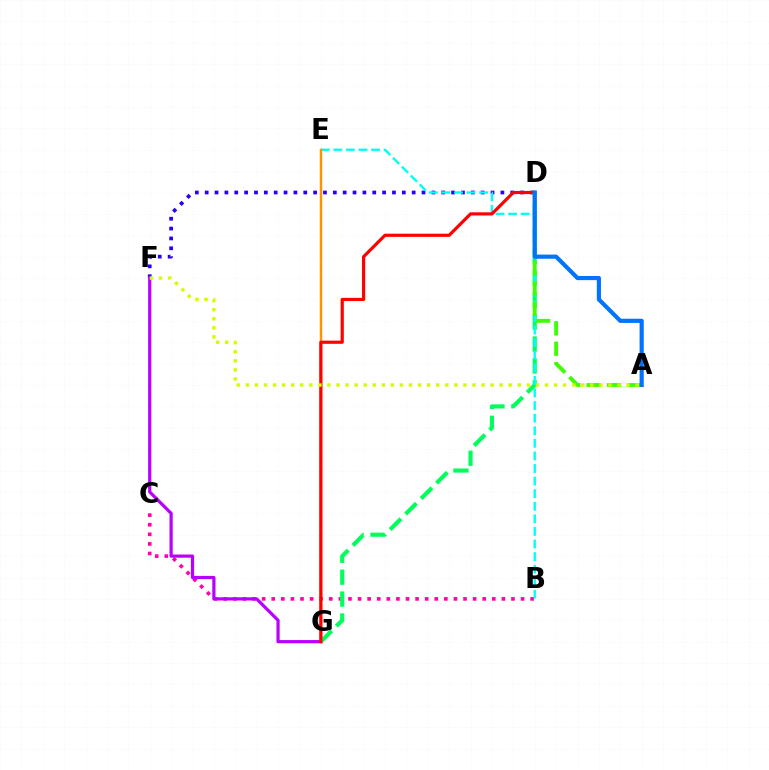{('B', 'C'): [{'color': '#ff00ac', 'line_style': 'dotted', 'thickness': 2.61}], ('D', 'F'): [{'color': '#2500ff', 'line_style': 'dotted', 'thickness': 2.68}], ('F', 'G'): [{'color': '#b900ff', 'line_style': 'solid', 'thickness': 2.3}], ('D', 'G'): [{'color': '#00ff5c', 'line_style': 'dashed', 'thickness': 2.98}, {'color': '#ff0000', 'line_style': 'solid', 'thickness': 2.29}], ('B', 'E'): [{'color': '#00fff6', 'line_style': 'dashed', 'thickness': 1.71}], ('E', 'G'): [{'color': '#ff9400', 'line_style': 'solid', 'thickness': 1.78}], ('A', 'D'): [{'color': '#3dff00', 'line_style': 'dashed', 'thickness': 2.78}, {'color': '#0074ff', 'line_style': 'solid', 'thickness': 3.0}], ('A', 'F'): [{'color': '#d1ff00', 'line_style': 'dotted', 'thickness': 2.46}]}